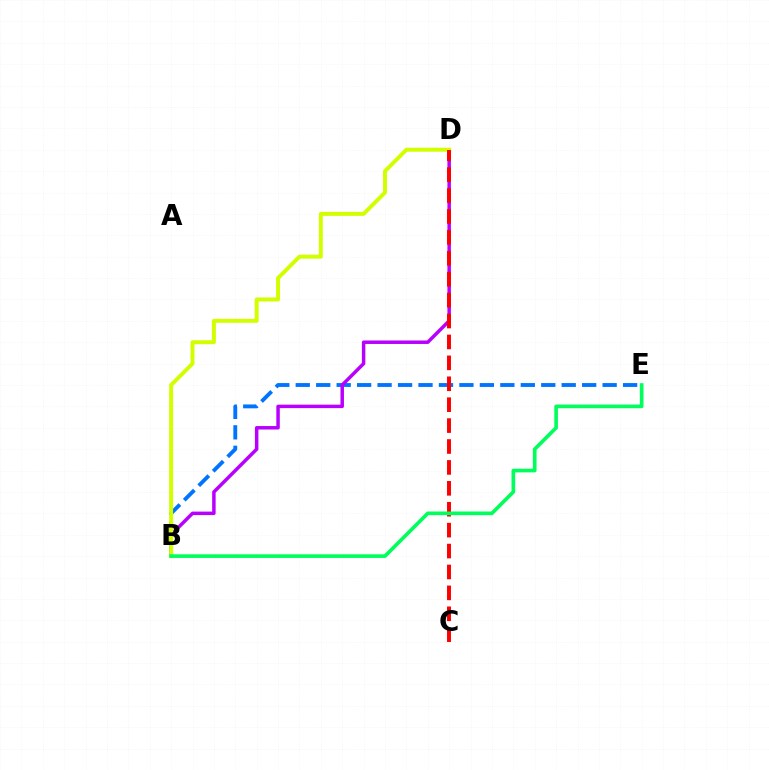{('B', 'E'): [{'color': '#0074ff', 'line_style': 'dashed', 'thickness': 2.78}, {'color': '#00ff5c', 'line_style': 'solid', 'thickness': 2.63}], ('B', 'D'): [{'color': '#b900ff', 'line_style': 'solid', 'thickness': 2.5}, {'color': '#d1ff00', 'line_style': 'solid', 'thickness': 2.86}], ('C', 'D'): [{'color': '#ff0000', 'line_style': 'dashed', 'thickness': 2.84}]}